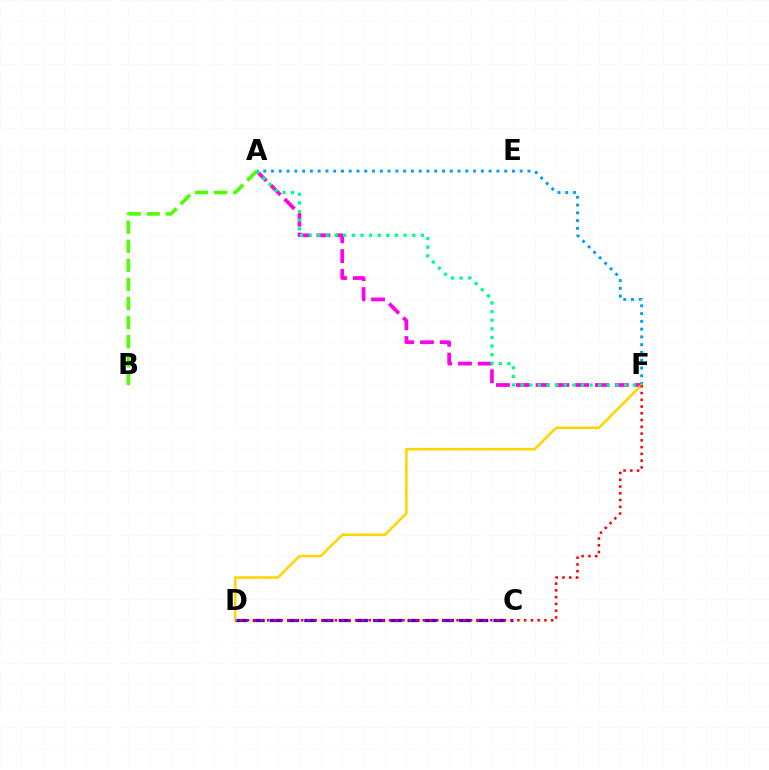{('A', 'F'): [{'color': '#ff00ed', 'line_style': 'dashed', 'thickness': 2.69}, {'color': '#009eff', 'line_style': 'dotted', 'thickness': 2.11}, {'color': '#00ff86', 'line_style': 'dotted', 'thickness': 2.34}], ('C', 'D'): [{'color': '#3700ff', 'line_style': 'dashed', 'thickness': 2.34}], ('A', 'B'): [{'color': '#4fff00', 'line_style': 'dashed', 'thickness': 2.59}], ('D', 'F'): [{'color': '#ffd500', 'line_style': 'solid', 'thickness': 1.83}, {'color': '#ff0000', 'line_style': 'dotted', 'thickness': 1.84}]}